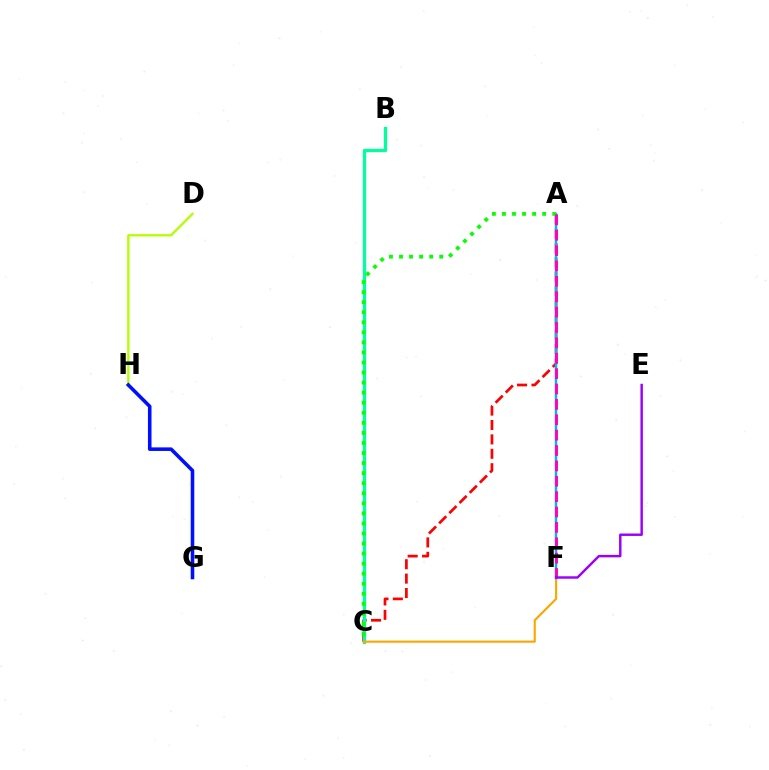{('A', 'C'): [{'color': '#ff0000', 'line_style': 'dashed', 'thickness': 1.96}, {'color': '#08ff00', 'line_style': 'dotted', 'thickness': 2.73}], ('B', 'C'): [{'color': '#00ff9d', 'line_style': 'solid', 'thickness': 2.33}], ('C', 'F'): [{'color': '#ffa500', 'line_style': 'solid', 'thickness': 1.53}], ('A', 'F'): [{'color': '#00b5ff', 'line_style': 'solid', 'thickness': 1.75}, {'color': '#ff00bd', 'line_style': 'dashed', 'thickness': 2.09}], ('D', 'H'): [{'color': '#b3ff00', 'line_style': 'solid', 'thickness': 1.68}], ('G', 'H'): [{'color': '#0010ff', 'line_style': 'solid', 'thickness': 2.57}], ('E', 'F'): [{'color': '#9b00ff', 'line_style': 'solid', 'thickness': 1.76}]}